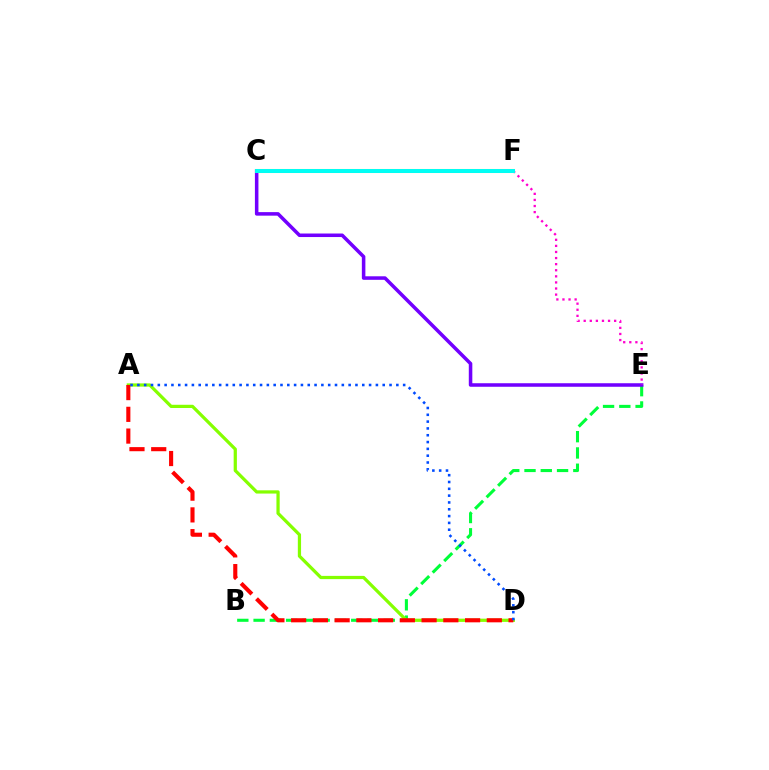{('B', 'E'): [{'color': '#00ff39', 'line_style': 'dashed', 'thickness': 2.21}], ('C', 'E'): [{'color': '#7200ff', 'line_style': 'solid', 'thickness': 2.54}], ('E', 'F'): [{'color': '#ff00cf', 'line_style': 'dotted', 'thickness': 1.65}], ('C', 'F'): [{'color': '#ffbd00', 'line_style': 'solid', 'thickness': 2.92}, {'color': '#00fff6', 'line_style': 'solid', 'thickness': 2.86}], ('A', 'D'): [{'color': '#84ff00', 'line_style': 'solid', 'thickness': 2.33}, {'color': '#ff0000', 'line_style': 'dashed', 'thickness': 2.95}, {'color': '#004bff', 'line_style': 'dotted', 'thickness': 1.85}]}